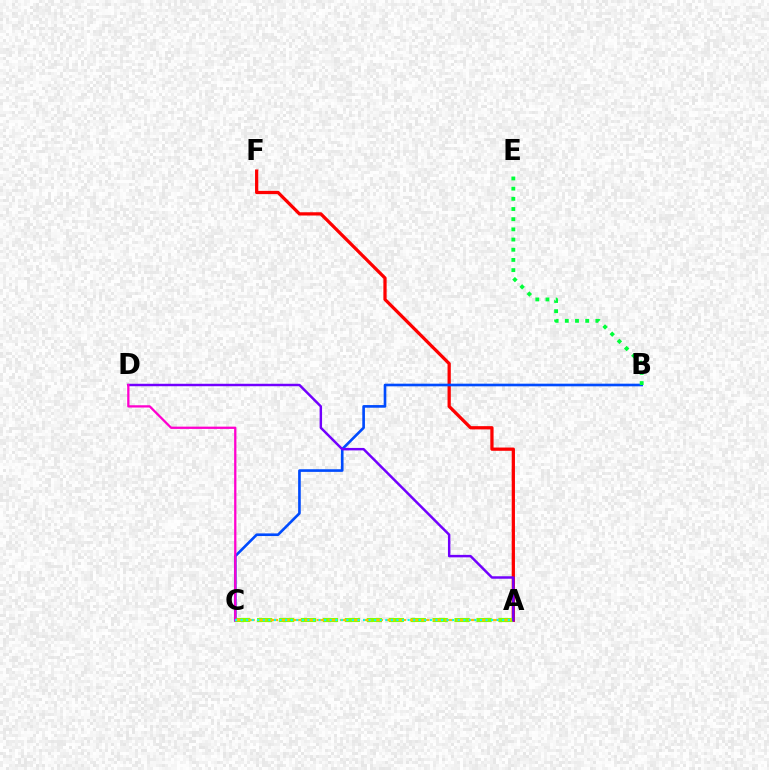{('A', 'F'): [{'color': '#ff0000', 'line_style': 'solid', 'thickness': 2.34}], ('B', 'C'): [{'color': '#004bff', 'line_style': 'solid', 'thickness': 1.9}], ('A', 'C'): [{'color': '#84ff00', 'line_style': 'dashed', 'thickness': 2.98}, {'color': '#ffbd00', 'line_style': 'dashed', 'thickness': 1.58}, {'color': '#00fff6', 'line_style': 'dotted', 'thickness': 1.51}], ('B', 'E'): [{'color': '#00ff39', 'line_style': 'dotted', 'thickness': 2.77}], ('A', 'D'): [{'color': '#7200ff', 'line_style': 'solid', 'thickness': 1.77}], ('C', 'D'): [{'color': '#ff00cf', 'line_style': 'solid', 'thickness': 1.64}]}